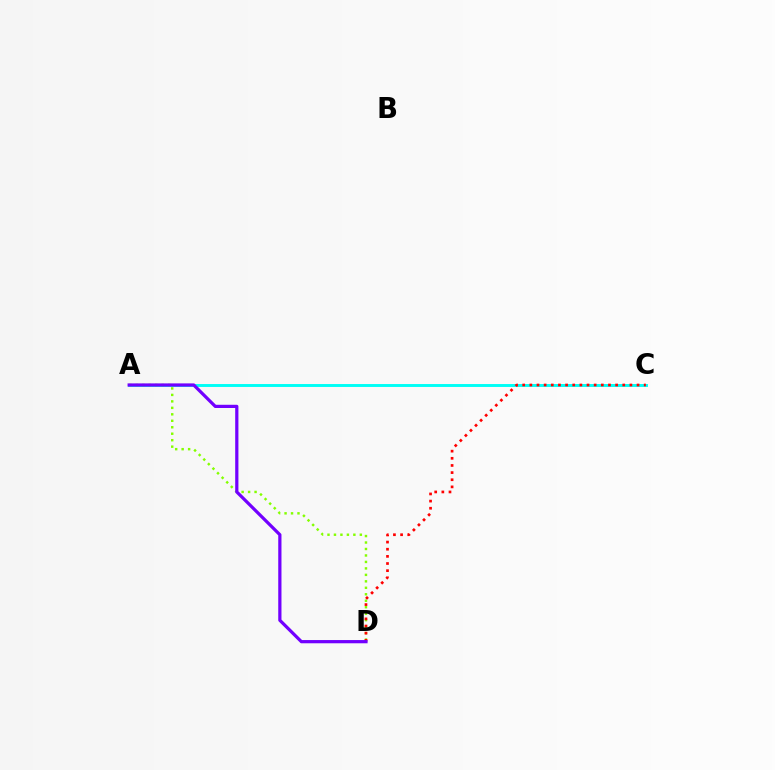{('A', 'C'): [{'color': '#00fff6', 'line_style': 'solid', 'thickness': 2.1}], ('A', 'D'): [{'color': '#84ff00', 'line_style': 'dotted', 'thickness': 1.76}, {'color': '#7200ff', 'line_style': 'solid', 'thickness': 2.32}], ('C', 'D'): [{'color': '#ff0000', 'line_style': 'dotted', 'thickness': 1.94}]}